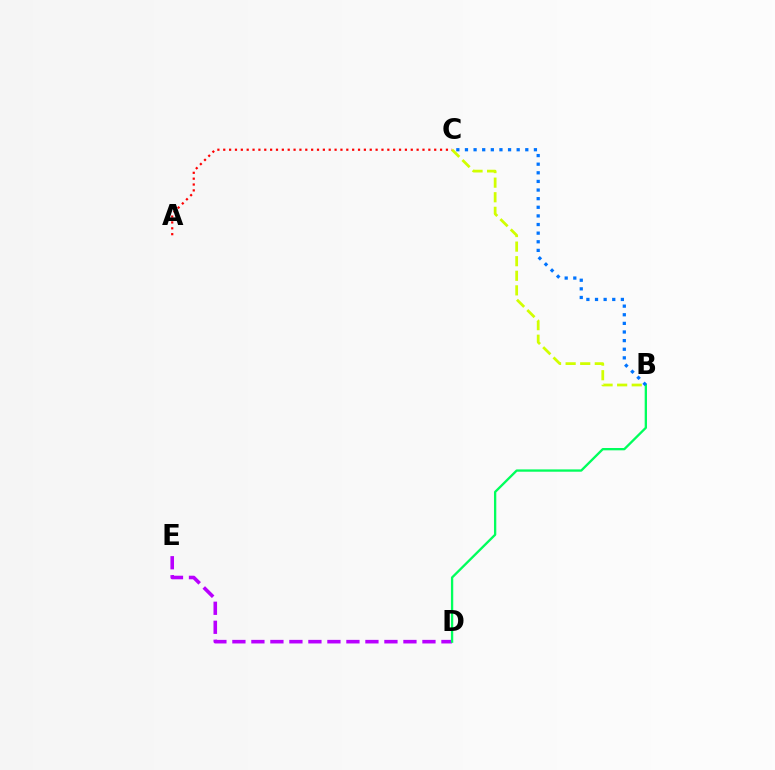{('D', 'E'): [{'color': '#b900ff', 'line_style': 'dashed', 'thickness': 2.58}], ('B', 'D'): [{'color': '#00ff5c', 'line_style': 'solid', 'thickness': 1.67}], ('B', 'C'): [{'color': '#d1ff00', 'line_style': 'dashed', 'thickness': 1.98}, {'color': '#0074ff', 'line_style': 'dotted', 'thickness': 2.34}], ('A', 'C'): [{'color': '#ff0000', 'line_style': 'dotted', 'thickness': 1.59}]}